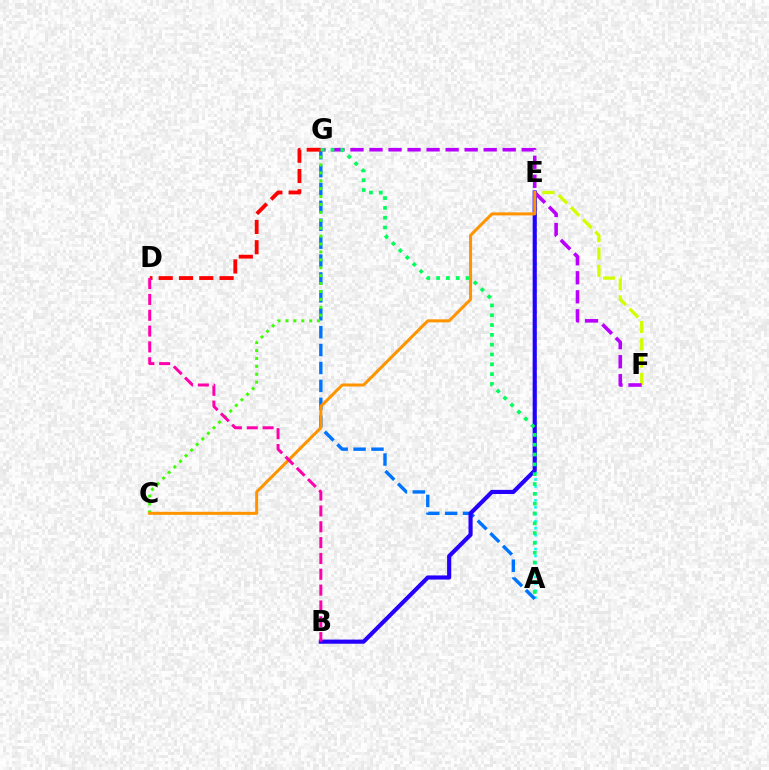{('A', 'E'): [{'color': '#00fff6', 'line_style': 'dotted', 'thickness': 1.89}], ('A', 'G'): [{'color': '#0074ff', 'line_style': 'dashed', 'thickness': 2.43}, {'color': '#00ff5c', 'line_style': 'dotted', 'thickness': 2.67}], ('D', 'G'): [{'color': '#ff0000', 'line_style': 'dashed', 'thickness': 2.76}], ('E', 'F'): [{'color': '#d1ff00', 'line_style': 'dashed', 'thickness': 2.35}], ('B', 'E'): [{'color': '#2500ff', 'line_style': 'solid', 'thickness': 2.98}], ('F', 'G'): [{'color': '#b900ff', 'line_style': 'dashed', 'thickness': 2.59}], ('C', 'G'): [{'color': '#3dff00', 'line_style': 'dotted', 'thickness': 2.15}], ('C', 'E'): [{'color': '#ff9400', 'line_style': 'solid', 'thickness': 2.18}], ('B', 'D'): [{'color': '#ff00ac', 'line_style': 'dashed', 'thickness': 2.15}]}